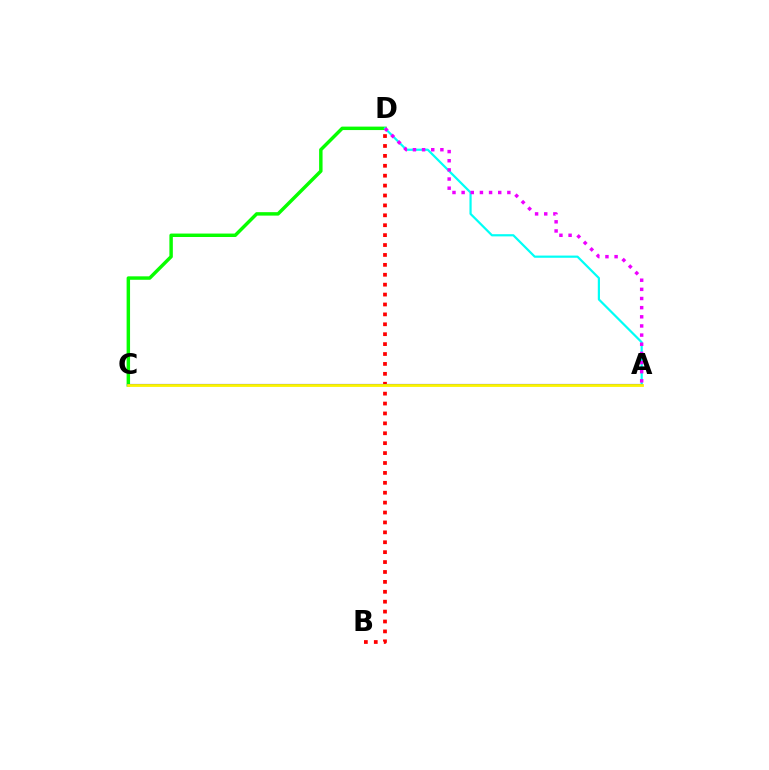{('C', 'D'): [{'color': '#08ff00', 'line_style': 'solid', 'thickness': 2.48}], ('B', 'D'): [{'color': '#ff0000', 'line_style': 'dotted', 'thickness': 2.69}], ('A', 'D'): [{'color': '#00fff6', 'line_style': 'solid', 'thickness': 1.59}, {'color': '#ee00ff', 'line_style': 'dotted', 'thickness': 2.49}], ('A', 'C'): [{'color': '#0010ff', 'line_style': 'solid', 'thickness': 1.53}, {'color': '#fcf500', 'line_style': 'solid', 'thickness': 2.02}]}